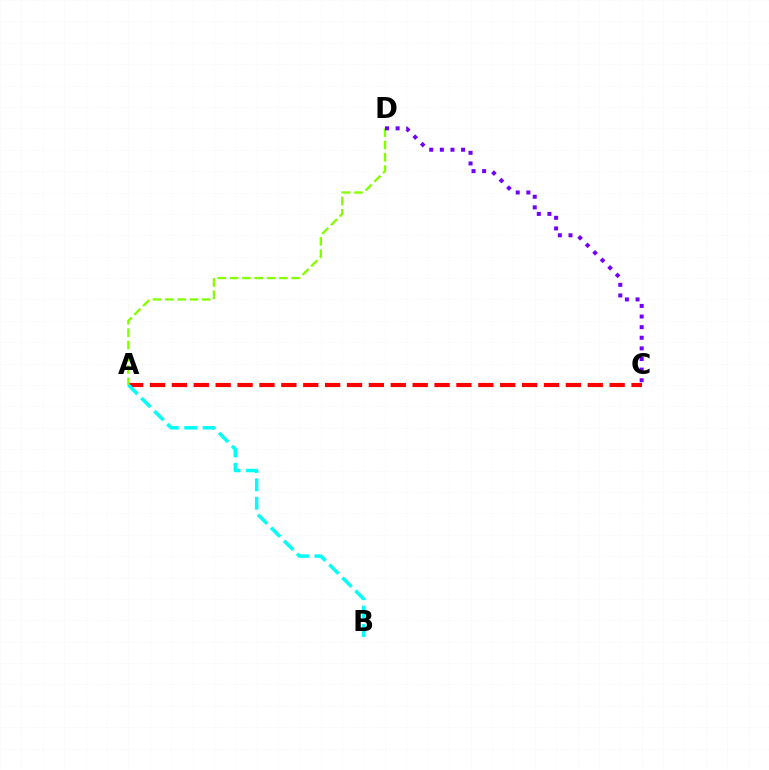{('A', 'C'): [{'color': '#ff0000', 'line_style': 'dashed', 'thickness': 2.97}], ('A', 'D'): [{'color': '#84ff00', 'line_style': 'dashed', 'thickness': 1.67}], ('C', 'D'): [{'color': '#7200ff', 'line_style': 'dotted', 'thickness': 2.88}], ('A', 'B'): [{'color': '#00fff6', 'line_style': 'dashed', 'thickness': 2.5}]}